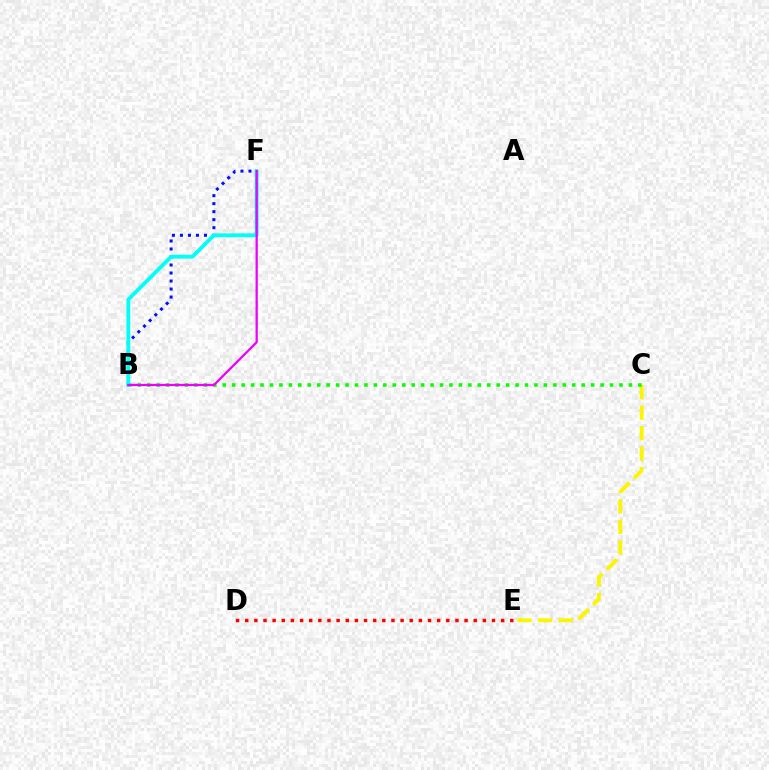{('C', 'E'): [{'color': '#fcf500', 'line_style': 'dashed', 'thickness': 2.79}], ('B', 'F'): [{'color': '#0010ff', 'line_style': 'dotted', 'thickness': 2.18}, {'color': '#00fff6', 'line_style': 'solid', 'thickness': 2.75}, {'color': '#ee00ff', 'line_style': 'solid', 'thickness': 1.63}], ('B', 'C'): [{'color': '#08ff00', 'line_style': 'dotted', 'thickness': 2.57}], ('D', 'E'): [{'color': '#ff0000', 'line_style': 'dotted', 'thickness': 2.48}]}